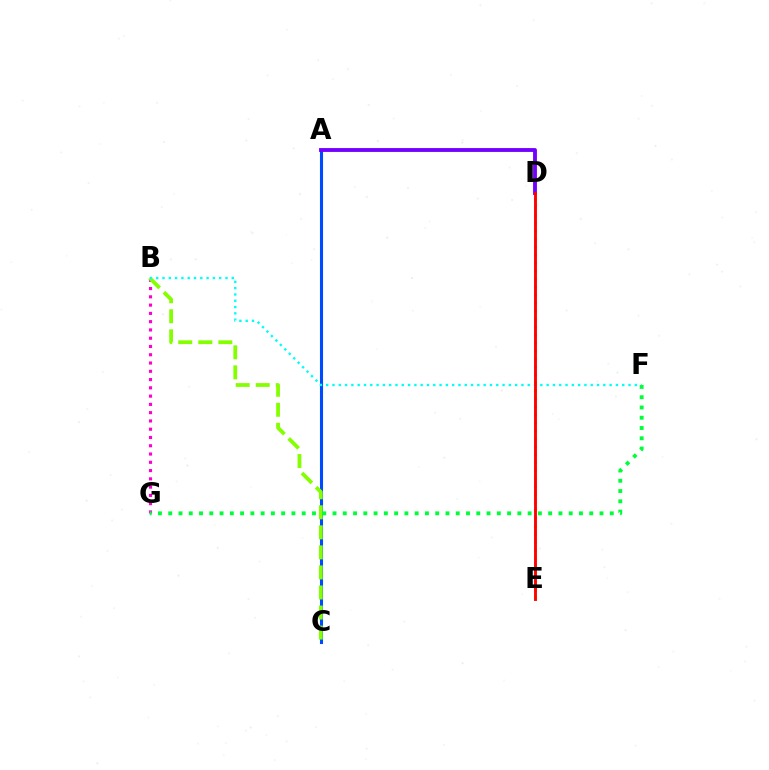{('B', 'G'): [{'color': '#ff00cf', 'line_style': 'dotted', 'thickness': 2.25}], ('A', 'C'): [{'color': '#004bff', 'line_style': 'solid', 'thickness': 2.22}], ('B', 'C'): [{'color': '#84ff00', 'line_style': 'dashed', 'thickness': 2.72}], ('A', 'D'): [{'color': '#7200ff', 'line_style': 'solid', 'thickness': 2.77}], ('B', 'F'): [{'color': '#00fff6', 'line_style': 'dotted', 'thickness': 1.71}], ('D', 'E'): [{'color': '#ffbd00', 'line_style': 'dotted', 'thickness': 2.17}, {'color': '#ff0000', 'line_style': 'solid', 'thickness': 2.07}], ('F', 'G'): [{'color': '#00ff39', 'line_style': 'dotted', 'thickness': 2.79}]}